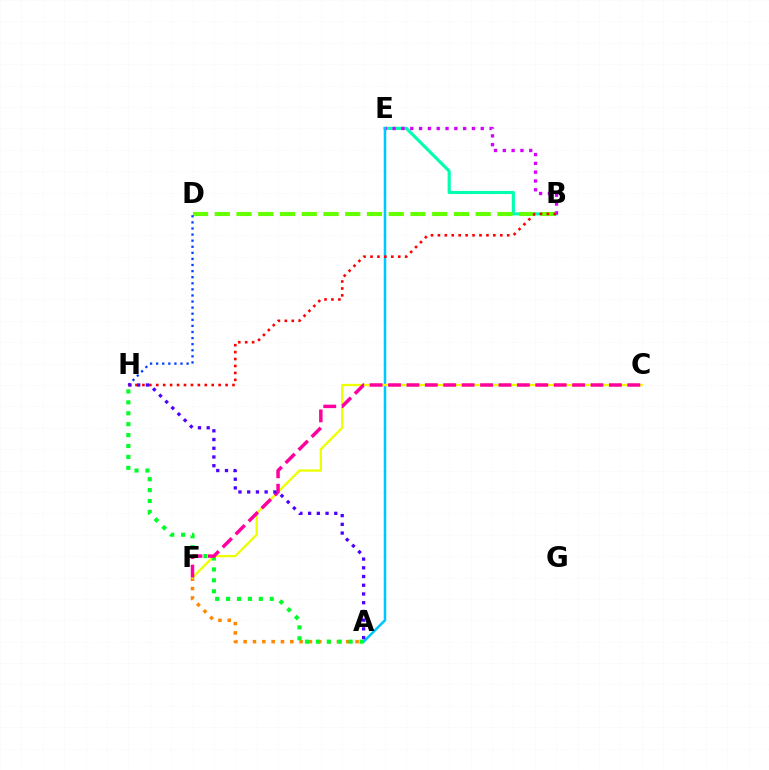{('B', 'E'): [{'color': '#00ffaf', 'line_style': 'solid', 'thickness': 2.25}, {'color': '#d600ff', 'line_style': 'dotted', 'thickness': 2.39}], ('B', 'D'): [{'color': '#66ff00', 'line_style': 'dashed', 'thickness': 2.95}], ('A', 'E'): [{'color': '#00c7ff', 'line_style': 'solid', 'thickness': 1.83}], ('A', 'F'): [{'color': '#ff8800', 'line_style': 'dotted', 'thickness': 2.53}], ('D', 'H'): [{'color': '#003fff', 'line_style': 'dotted', 'thickness': 1.65}], ('C', 'F'): [{'color': '#eeff00', 'line_style': 'solid', 'thickness': 1.66}, {'color': '#ff00a0', 'line_style': 'dashed', 'thickness': 2.5}], ('A', 'H'): [{'color': '#00ff27', 'line_style': 'dotted', 'thickness': 2.97}, {'color': '#4f00ff', 'line_style': 'dotted', 'thickness': 2.37}], ('B', 'H'): [{'color': '#ff0000', 'line_style': 'dotted', 'thickness': 1.88}]}